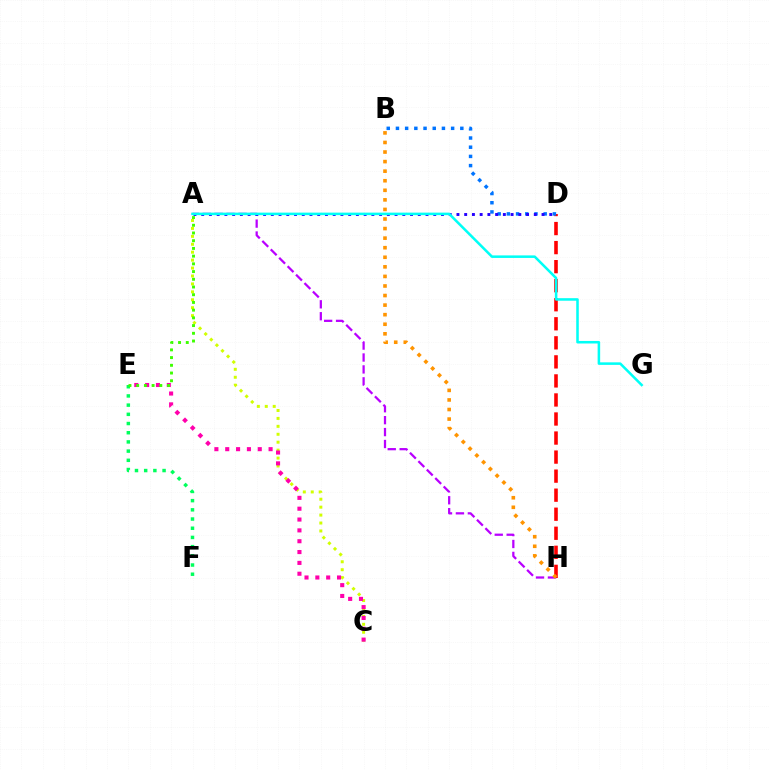{('A', 'C'): [{'color': '#d1ff00', 'line_style': 'dotted', 'thickness': 2.16}], ('E', 'F'): [{'color': '#00ff5c', 'line_style': 'dotted', 'thickness': 2.5}], ('C', 'E'): [{'color': '#ff00ac', 'line_style': 'dotted', 'thickness': 2.94}], ('D', 'H'): [{'color': '#ff0000', 'line_style': 'dashed', 'thickness': 2.59}], ('B', 'D'): [{'color': '#0074ff', 'line_style': 'dotted', 'thickness': 2.5}], ('A', 'H'): [{'color': '#b900ff', 'line_style': 'dashed', 'thickness': 1.62}], ('A', 'D'): [{'color': '#2500ff', 'line_style': 'dotted', 'thickness': 2.1}], ('A', 'G'): [{'color': '#00fff6', 'line_style': 'solid', 'thickness': 1.83}], ('A', 'E'): [{'color': '#3dff00', 'line_style': 'dotted', 'thickness': 2.1}], ('B', 'H'): [{'color': '#ff9400', 'line_style': 'dotted', 'thickness': 2.6}]}